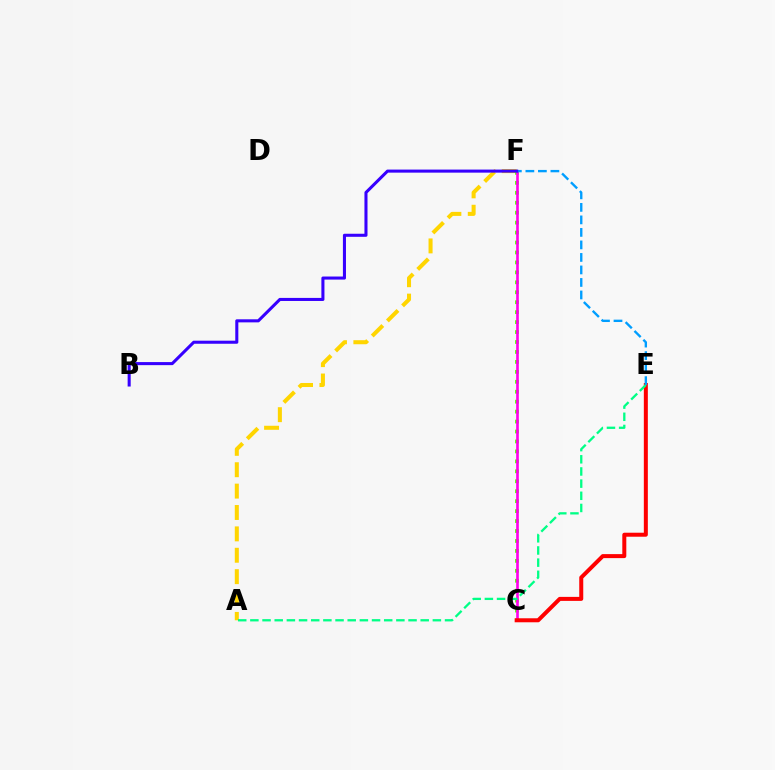{('A', 'F'): [{'color': '#ffd500', 'line_style': 'dashed', 'thickness': 2.91}], ('C', 'F'): [{'color': '#4fff00', 'line_style': 'dotted', 'thickness': 2.7}, {'color': '#ff00ed', 'line_style': 'solid', 'thickness': 1.9}], ('C', 'E'): [{'color': '#ff0000', 'line_style': 'solid', 'thickness': 2.88}], ('E', 'F'): [{'color': '#009eff', 'line_style': 'dashed', 'thickness': 1.7}], ('B', 'F'): [{'color': '#3700ff', 'line_style': 'solid', 'thickness': 2.2}], ('A', 'E'): [{'color': '#00ff86', 'line_style': 'dashed', 'thickness': 1.65}]}